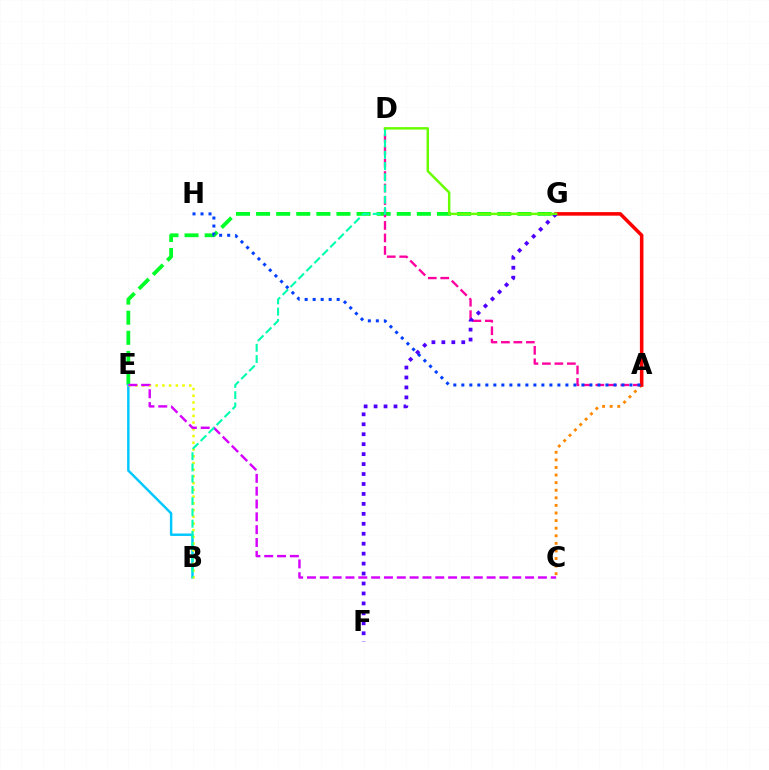{('A', 'C'): [{'color': '#ff8800', 'line_style': 'dotted', 'thickness': 2.06}], ('E', 'G'): [{'color': '#00ff27', 'line_style': 'dashed', 'thickness': 2.73}], ('A', 'D'): [{'color': '#ff00a0', 'line_style': 'dashed', 'thickness': 1.7}], ('B', 'E'): [{'color': '#00c7ff', 'line_style': 'solid', 'thickness': 1.76}, {'color': '#eeff00', 'line_style': 'dotted', 'thickness': 1.83}], ('A', 'G'): [{'color': '#ff0000', 'line_style': 'solid', 'thickness': 2.56}], ('A', 'H'): [{'color': '#003fff', 'line_style': 'dotted', 'thickness': 2.18}], ('C', 'E'): [{'color': '#d600ff', 'line_style': 'dashed', 'thickness': 1.74}], ('F', 'G'): [{'color': '#4f00ff', 'line_style': 'dotted', 'thickness': 2.7}], ('B', 'D'): [{'color': '#00ffaf', 'line_style': 'dashed', 'thickness': 1.53}], ('D', 'G'): [{'color': '#66ff00', 'line_style': 'solid', 'thickness': 1.76}]}